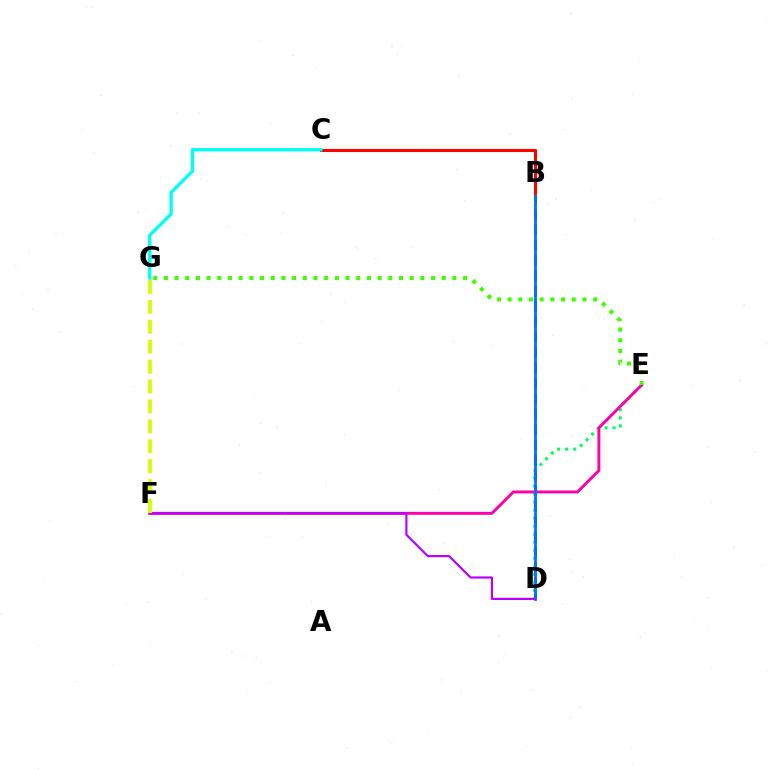{('B', 'D'): [{'color': '#2500ff', 'line_style': 'dashed', 'thickness': 2.09}, {'color': '#0074ff', 'line_style': 'solid', 'thickness': 2.02}], ('B', 'C'): [{'color': '#ff9400', 'line_style': 'solid', 'thickness': 2.21}, {'color': '#ff0000', 'line_style': 'solid', 'thickness': 2.13}], ('D', 'E'): [{'color': '#00ff5c', 'line_style': 'dotted', 'thickness': 2.18}], ('E', 'F'): [{'color': '#ff00ac', 'line_style': 'solid', 'thickness': 2.11}], ('D', 'F'): [{'color': '#b900ff', 'line_style': 'solid', 'thickness': 1.56}], ('F', 'G'): [{'color': '#d1ff00', 'line_style': 'dashed', 'thickness': 2.71}], ('E', 'G'): [{'color': '#3dff00', 'line_style': 'dotted', 'thickness': 2.9}], ('C', 'G'): [{'color': '#00fff6', 'line_style': 'solid', 'thickness': 2.4}]}